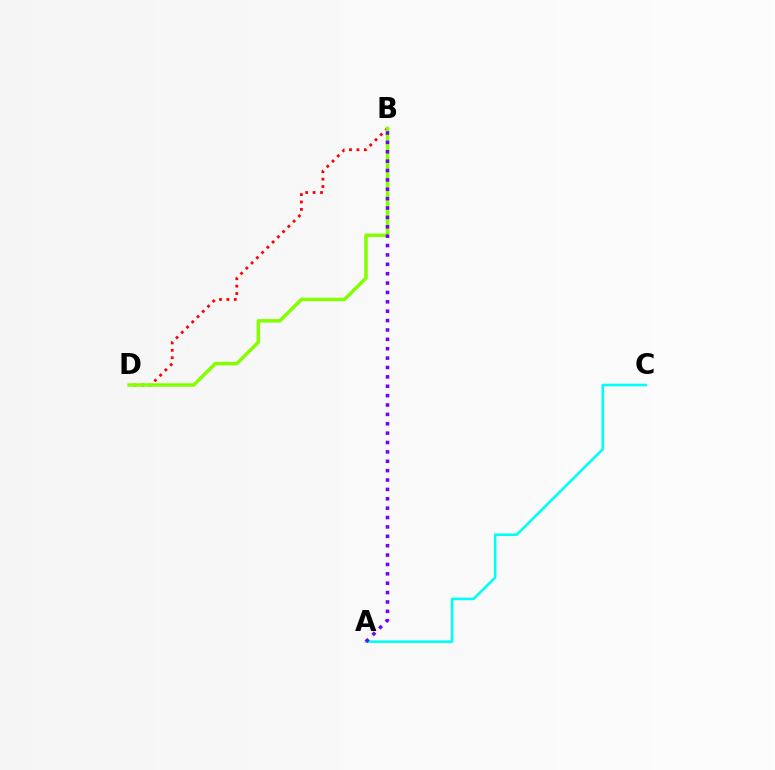{('B', 'D'): [{'color': '#ff0000', 'line_style': 'dotted', 'thickness': 2.01}, {'color': '#84ff00', 'line_style': 'solid', 'thickness': 2.5}], ('A', 'C'): [{'color': '#00fff6', 'line_style': 'solid', 'thickness': 1.88}], ('A', 'B'): [{'color': '#7200ff', 'line_style': 'dotted', 'thickness': 2.55}]}